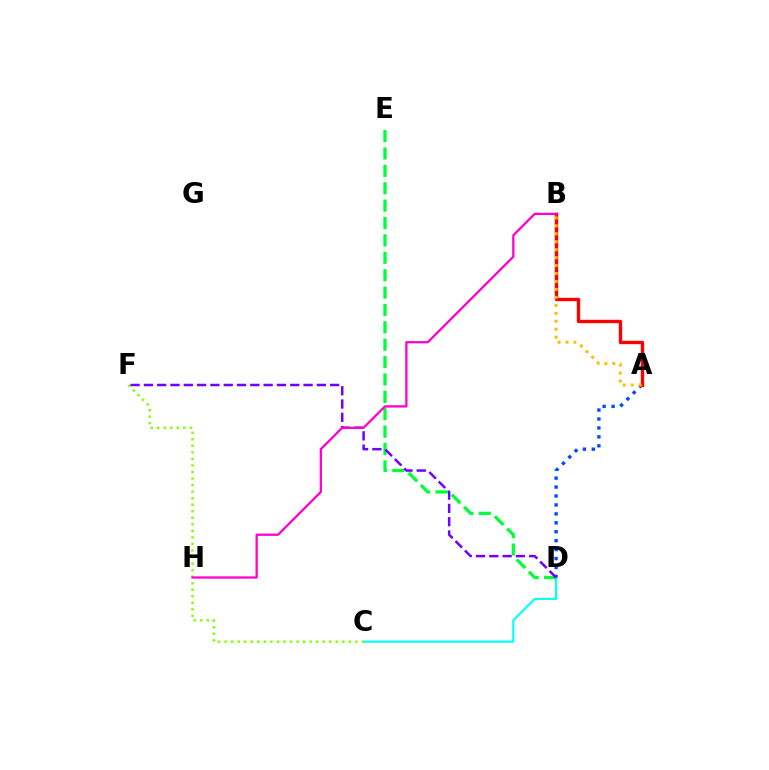{('C', 'D'): [{'color': '#00fff6', 'line_style': 'solid', 'thickness': 1.54}], ('A', 'D'): [{'color': '#004bff', 'line_style': 'dotted', 'thickness': 2.43}], ('C', 'F'): [{'color': '#84ff00', 'line_style': 'dotted', 'thickness': 1.78}], ('D', 'E'): [{'color': '#00ff39', 'line_style': 'dashed', 'thickness': 2.36}], ('D', 'F'): [{'color': '#7200ff', 'line_style': 'dashed', 'thickness': 1.81}], ('A', 'B'): [{'color': '#ff0000', 'line_style': 'solid', 'thickness': 2.42}, {'color': '#ffbd00', 'line_style': 'dotted', 'thickness': 2.16}], ('B', 'H'): [{'color': '#ff00cf', 'line_style': 'solid', 'thickness': 1.64}]}